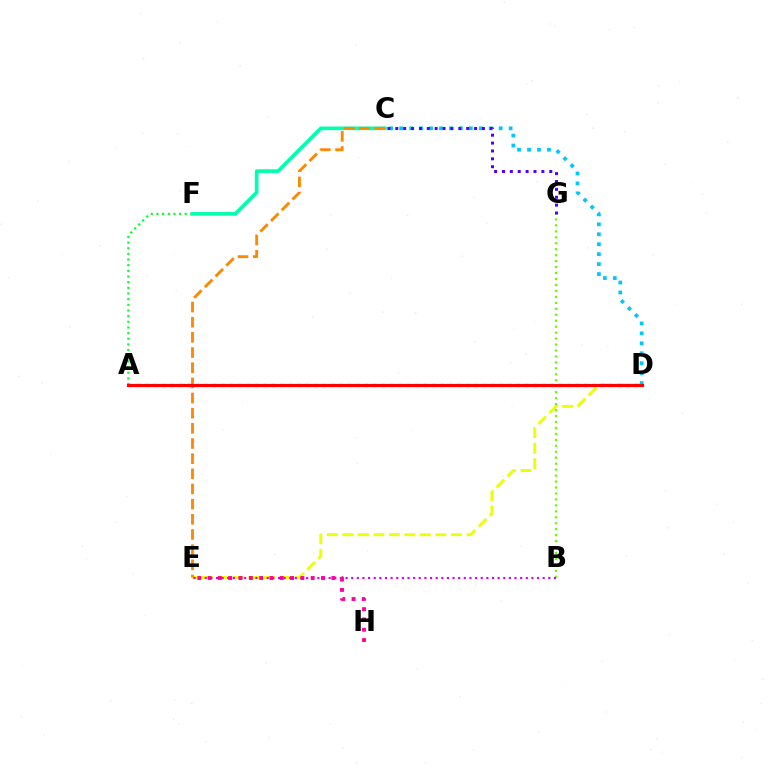{('A', 'F'): [{'color': '#00ff27', 'line_style': 'dotted', 'thickness': 1.54}], ('D', 'E'): [{'color': '#eeff00', 'line_style': 'dashed', 'thickness': 2.11}], ('B', 'G'): [{'color': '#66ff00', 'line_style': 'dotted', 'thickness': 1.62}], ('C', 'D'): [{'color': '#00c7ff', 'line_style': 'dotted', 'thickness': 2.7}], ('C', 'F'): [{'color': '#00ffaf', 'line_style': 'solid', 'thickness': 2.64}], ('A', 'D'): [{'color': '#003fff', 'line_style': 'dotted', 'thickness': 2.29}, {'color': '#ff0000', 'line_style': 'solid', 'thickness': 2.27}], ('C', 'G'): [{'color': '#4f00ff', 'line_style': 'dotted', 'thickness': 2.14}], ('C', 'E'): [{'color': '#ff8800', 'line_style': 'dashed', 'thickness': 2.06}], ('B', 'E'): [{'color': '#d600ff', 'line_style': 'dotted', 'thickness': 1.53}], ('E', 'H'): [{'color': '#ff00a0', 'line_style': 'dotted', 'thickness': 2.8}]}